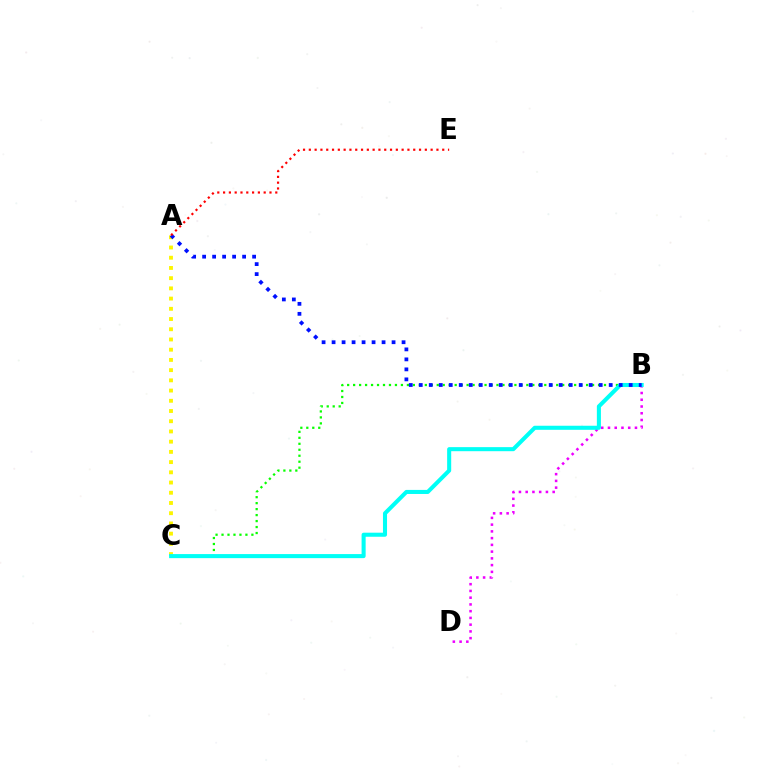{('A', 'C'): [{'color': '#fcf500', 'line_style': 'dotted', 'thickness': 2.78}], ('B', 'C'): [{'color': '#08ff00', 'line_style': 'dotted', 'thickness': 1.62}, {'color': '#00fff6', 'line_style': 'solid', 'thickness': 2.92}], ('B', 'D'): [{'color': '#ee00ff', 'line_style': 'dotted', 'thickness': 1.83}], ('A', 'B'): [{'color': '#0010ff', 'line_style': 'dotted', 'thickness': 2.72}], ('A', 'E'): [{'color': '#ff0000', 'line_style': 'dotted', 'thickness': 1.58}]}